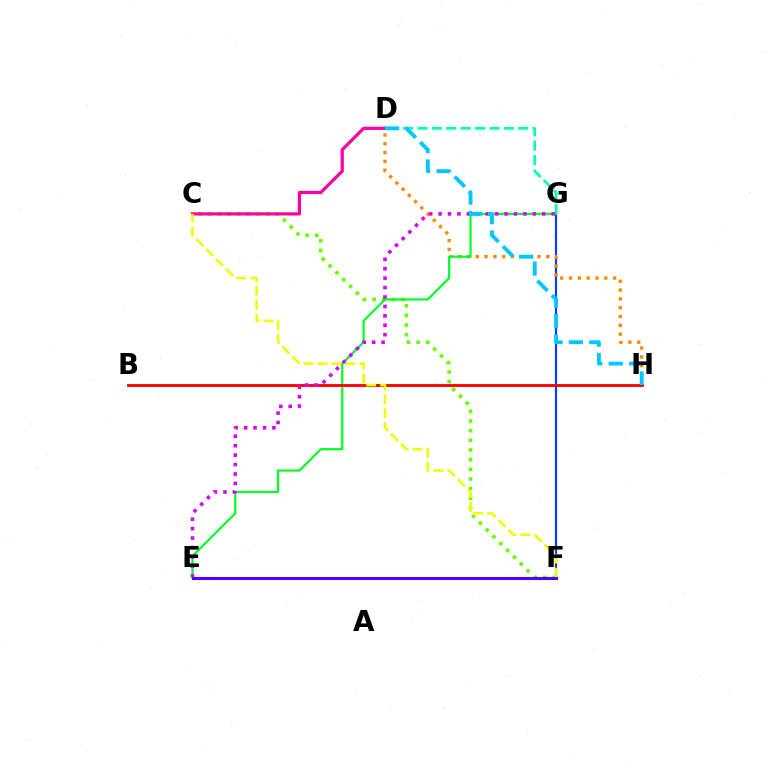{('F', 'G'): [{'color': '#003fff', 'line_style': 'solid', 'thickness': 1.57}], ('C', 'F'): [{'color': '#66ff00', 'line_style': 'dotted', 'thickness': 2.62}, {'color': '#eeff00', 'line_style': 'dashed', 'thickness': 1.9}], ('D', 'G'): [{'color': '#00ffaf', 'line_style': 'dashed', 'thickness': 1.96}], ('D', 'H'): [{'color': '#ff8800', 'line_style': 'dotted', 'thickness': 2.4}, {'color': '#00c7ff', 'line_style': 'dashed', 'thickness': 2.78}], ('E', 'G'): [{'color': '#00ff27', 'line_style': 'solid', 'thickness': 1.59}, {'color': '#d600ff', 'line_style': 'dotted', 'thickness': 2.56}], ('B', 'H'): [{'color': '#ff0000', 'line_style': 'solid', 'thickness': 2.04}], ('C', 'D'): [{'color': '#ff00a0', 'line_style': 'solid', 'thickness': 2.32}], ('E', 'F'): [{'color': '#4f00ff', 'line_style': 'solid', 'thickness': 2.22}]}